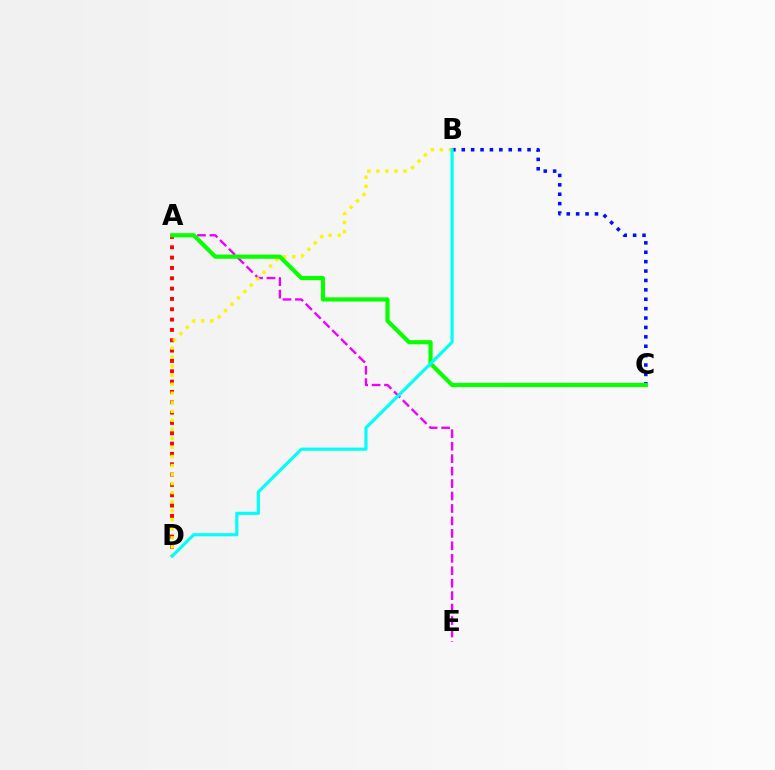{('A', 'D'): [{'color': '#ff0000', 'line_style': 'dotted', 'thickness': 2.81}], ('B', 'C'): [{'color': '#0010ff', 'line_style': 'dotted', 'thickness': 2.55}], ('A', 'E'): [{'color': '#ee00ff', 'line_style': 'dashed', 'thickness': 1.69}], ('B', 'D'): [{'color': '#fcf500', 'line_style': 'dotted', 'thickness': 2.45}, {'color': '#00fff6', 'line_style': 'solid', 'thickness': 2.27}], ('A', 'C'): [{'color': '#08ff00', 'line_style': 'solid', 'thickness': 2.99}]}